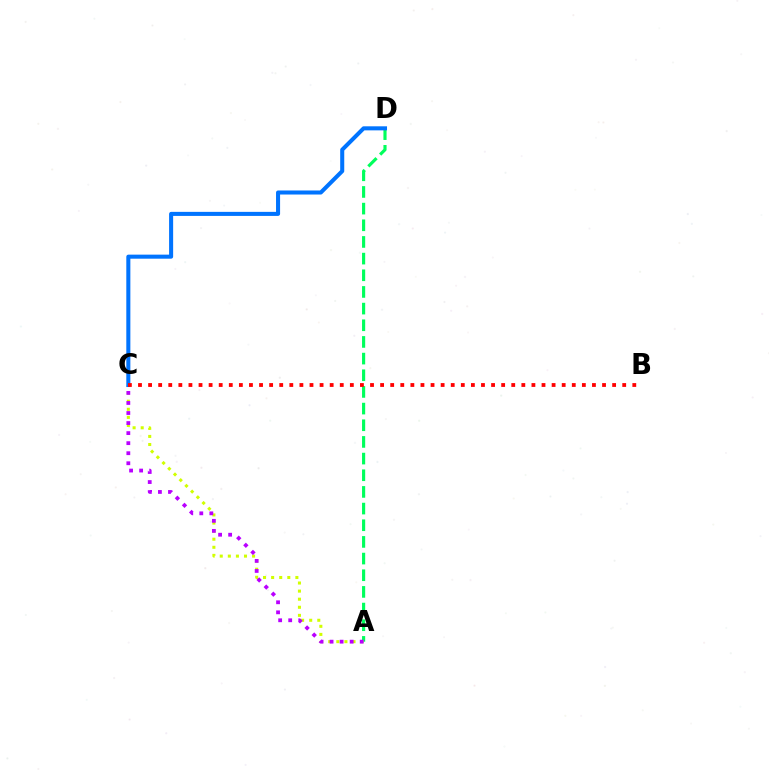{('A', 'D'): [{'color': '#00ff5c', 'line_style': 'dashed', 'thickness': 2.26}], ('A', 'C'): [{'color': '#d1ff00', 'line_style': 'dotted', 'thickness': 2.2}, {'color': '#b900ff', 'line_style': 'dotted', 'thickness': 2.73}], ('C', 'D'): [{'color': '#0074ff', 'line_style': 'solid', 'thickness': 2.92}], ('B', 'C'): [{'color': '#ff0000', 'line_style': 'dotted', 'thickness': 2.74}]}